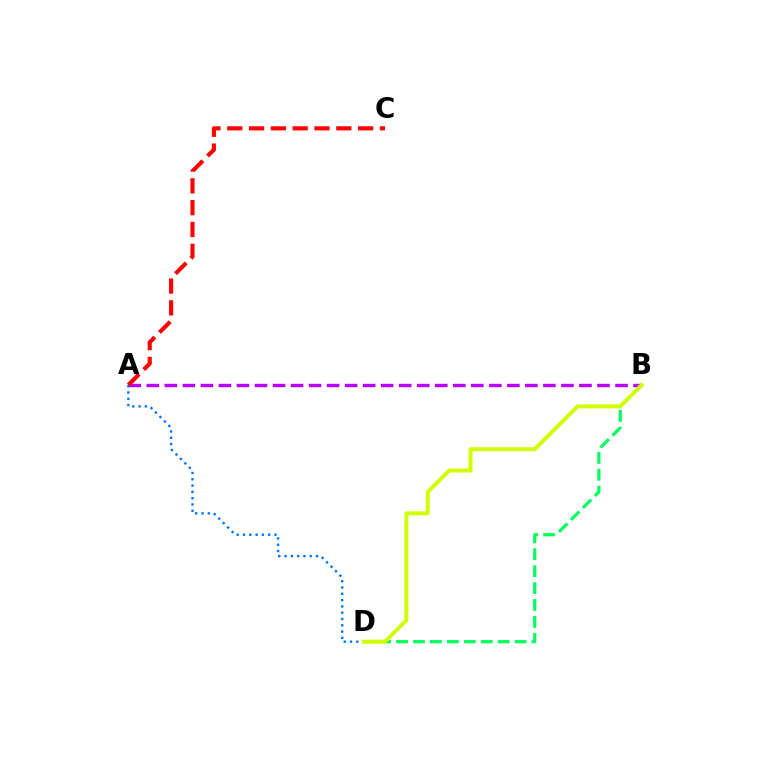{('B', 'D'): [{'color': '#00ff5c', 'line_style': 'dashed', 'thickness': 2.3}, {'color': '#d1ff00', 'line_style': 'solid', 'thickness': 2.85}], ('A', 'B'): [{'color': '#b900ff', 'line_style': 'dashed', 'thickness': 2.45}], ('A', 'D'): [{'color': '#0074ff', 'line_style': 'dotted', 'thickness': 1.71}], ('A', 'C'): [{'color': '#ff0000', 'line_style': 'dashed', 'thickness': 2.96}]}